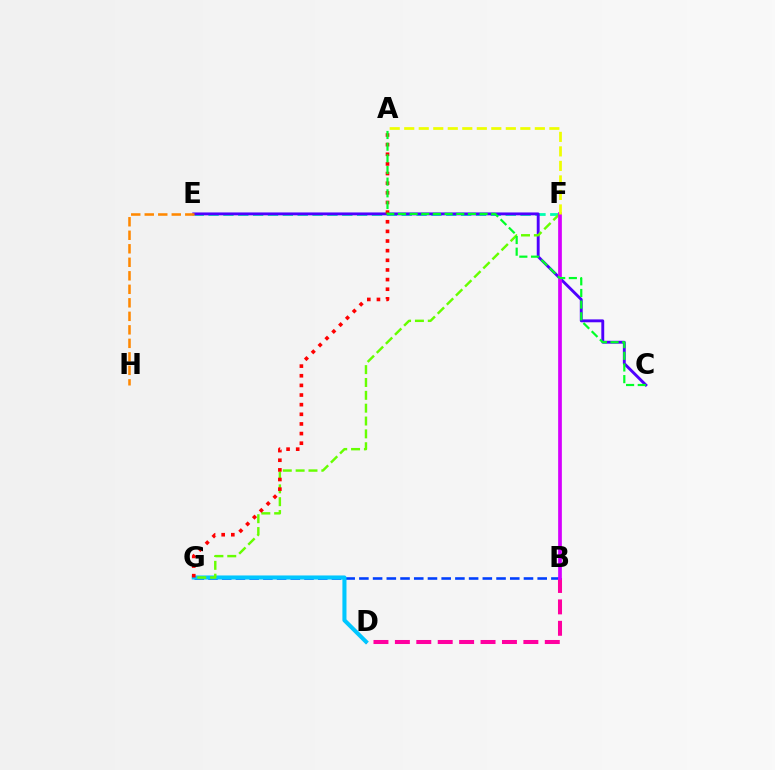{('E', 'F'): [{'color': '#00ffaf', 'line_style': 'dashed', 'thickness': 2.02}], ('B', 'G'): [{'color': '#003fff', 'line_style': 'dashed', 'thickness': 1.86}], ('C', 'E'): [{'color': '#4f00ff', 'line_style': 'solid', 'thickness': 2.08}], ('B', 'D'): [{'color': '#ff00a0', 'line_style': 'dashed', 'thickness': 2.91}], ('D', 'G'): [{'color': '#00c7ff', 'line_style': 'solid', 'thickness': 2.93}], ('E', 'H'): [{'color': '#ff8800', 'line_style': 'dashed', 'thickness': 1.84}], ('F', 'G'): [{'color': '#66ff00', 'line_style': 'dashed', 'thickness': 1.75}], ('A', 'G'): [{'color': '#ff0000', 'line_style': 'dotted', 'thickness': 2.62}], ('B', 'F'): [{'color': '#d600ff', 'line_style': 'solid', 'thickness': 2.67}], ('A', 'C'): [{'color': '#00ff27', 'line_style': 'dashed', 'thickness': 1.58}], ('A', 'F'): [{'color': '#eeff00', 'line_style': 'dashed', 'thickness': 1.97}]}